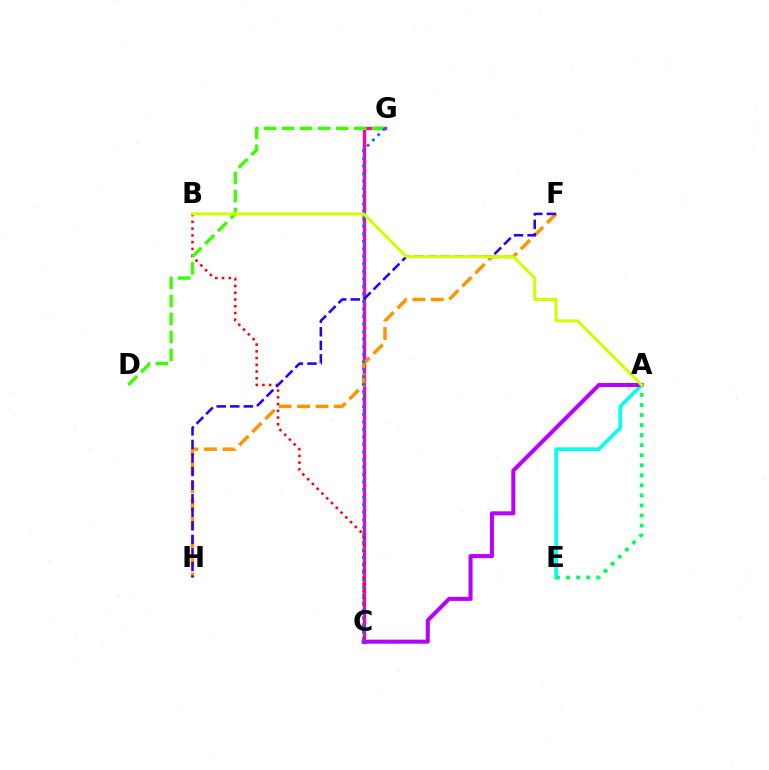{('C', 'G'): [{'color': '#ff00ac', 'line_style': 'solid', 'thickness': 2.43}, {'color': '#0074ff', 'line_style': 'dotted', 'thickness': 2.04}], ('A', 'E'): [{'color': '#00fff6', 'line_style': 'solid', 'thickness': 2.63}, {'color': '#00ff5c', 'line_style': 'dotted', 'thickness': 2.73}], ('A', 'C'): [{'color': '#b900ff', 'line_style': 'solid', 'thickness': 2.91}], ('B', 'C'): [{'color': '#ff0000', 'line_style': 'dotted', 'thickness': 1.83}], ('F', 'H'): [{'color': '#ff9400', 'line_style': 'dashed', 'thickness': 2.51}, {'color': '#2500ff', 'line_style': 'dashed', 'thickness': 1.84}], ('D', 'G'): [{'color': '#3dff00', 'line_style': 'dashed', 'thickness': 2.45}], ('A', 'B'): [{'color': '#d1ff00', 'line_style': 'solid', 'thickness': 2.16}]}